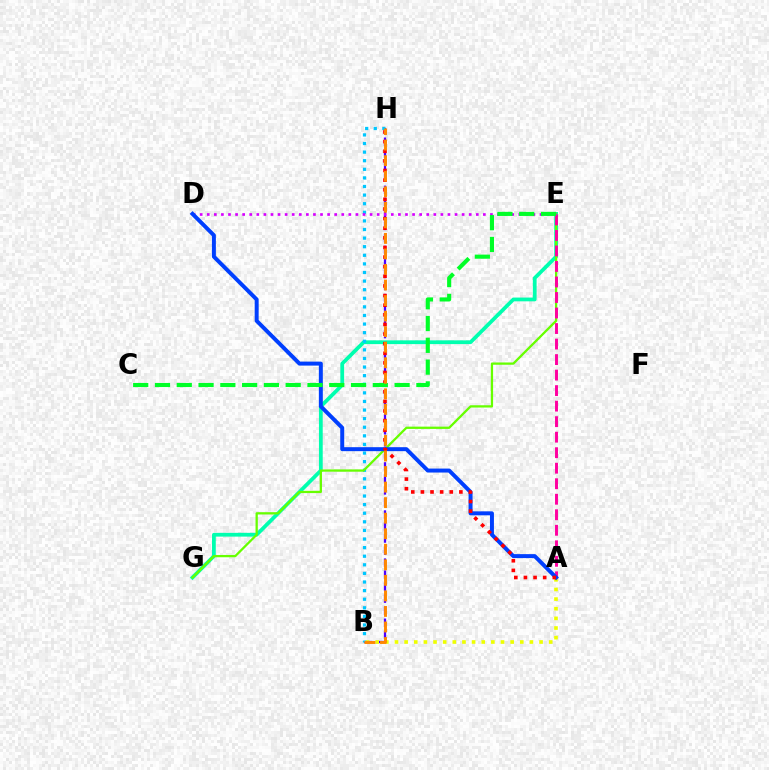{('B', 'H'): [{'color': '#4f00ff', 'line_style': 'dashed', 'thickness': 1.63}, {'color': '#00c7ff', 'line_style': 'dotted', 'thickness': 2.34}, {'color': '#ff8800', 'line_style': 'dashed', 'thickness': 2.11}], ('A', 'B'): [{'color': '#eeff00', 'line_style': 'dotted', 'thickness': 2.62}], ('E', 'G'): [{'color': '#00ffaf', 'line_style': 'solid', 'thickness': 2.71}, {'color': '#66ff00', 'line_style': 'solid', 'thickness': 1.64}], ('A', 'E'): [{'color': '#ff00a0', 'line_style': 'dashed', 'thickness': 2.11}], ('D', 'E'): [{'color': '#d600ff', 'line_style': 'dotted', 'thickness': 1.92}], ('A', 'D'): [{'color': '#003fff', 'line_style': 'solid', 'thickness': 2.86}], ('A', 'H'): [{'color': '#ff0000', 'line_style': 'dotted', 'thickness': 2.61}], ('C', 'E'): [{'color': '#00ff27', 'line_style': 'dashed', 'thickness': 2.96}]}